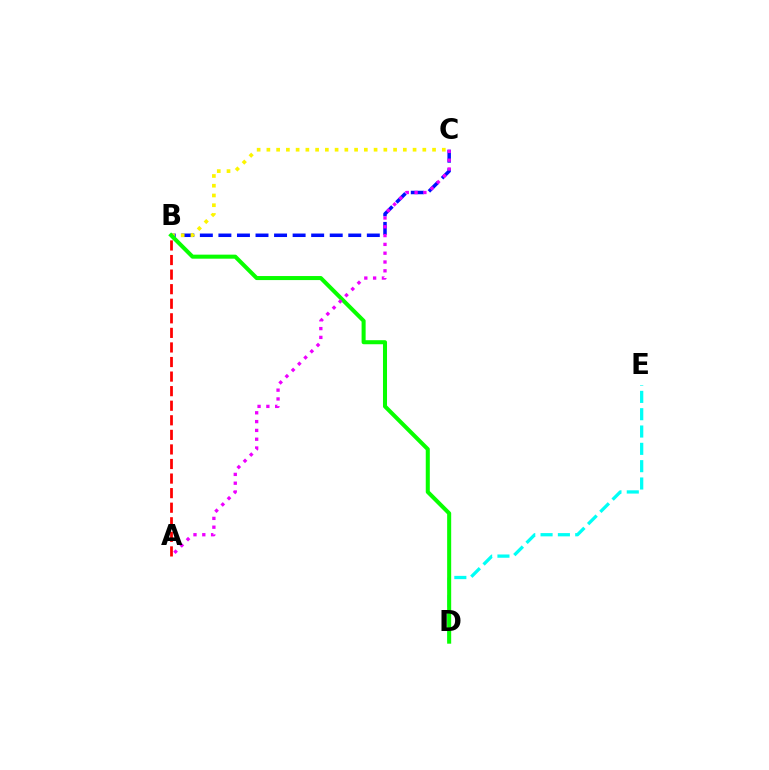{('B', 'C'): [{'color': '#0010ff', 'line_style': 'dashed', 'thickness': 2.52}, {'color': '#fcf500', 'line_style': 'dotted', 'thickness': 2.65}], ('D', 'E'): [{'color': '#00fff6', 'line_style': 'dashed', 'thickness': 2.35}], ('A', 'B'): [{'color': '#ff0000', 'line_style': 'dashed', 'thickness': 1.98}], ('B', 'D'): [{'color': '#08ff00', 'line_style': 'solid', 'thickness': 2.91}], ('A', 'C'): [{'color': '#ee00ff', 'line_style': 'dotted', 'thickness': 2.39}]}